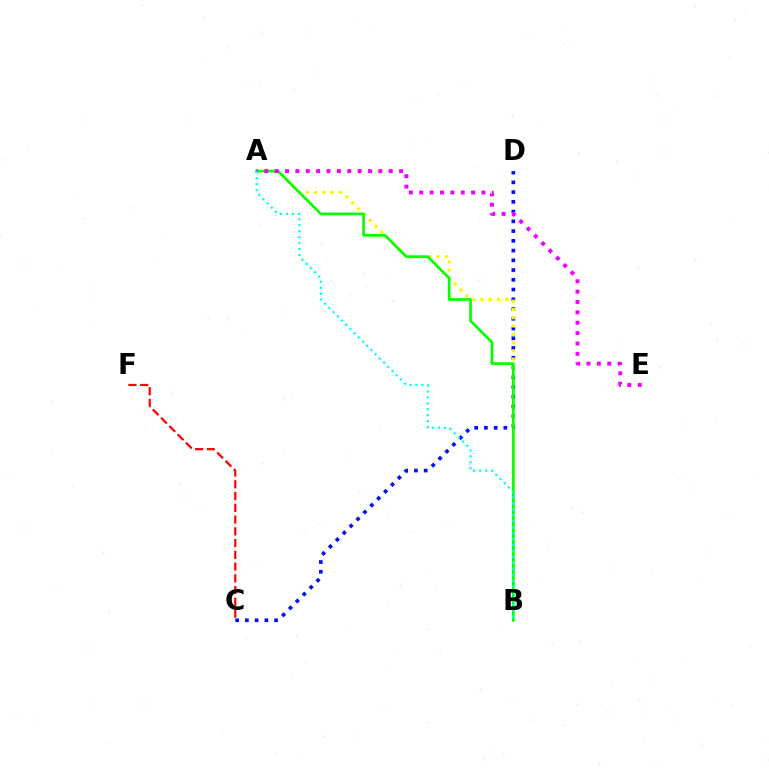{('C', 'D'): [{'color': '#0010ff', 'line_style': 'dotted', 'thickness': 2.65}], ('A', 'B'): [{'color': '#fcf500', 'line_style': 'dotted', 'thickness': 2.25}, {'color': '#08ff00', 'line_style': 'solid', 'thickness': 1.93}, {'color': '#00fff6', 'line_style': 'dotted', 'thickness': 1.62}], ('A', 'E'): [{'color': '#ee00ff', 'line_style': 'dotted', 'thickness': 2.82}], ('C', 'F'): [{'color': '#ff0000', 'line_style': 'dashed', 'thickness': 1.6}]}